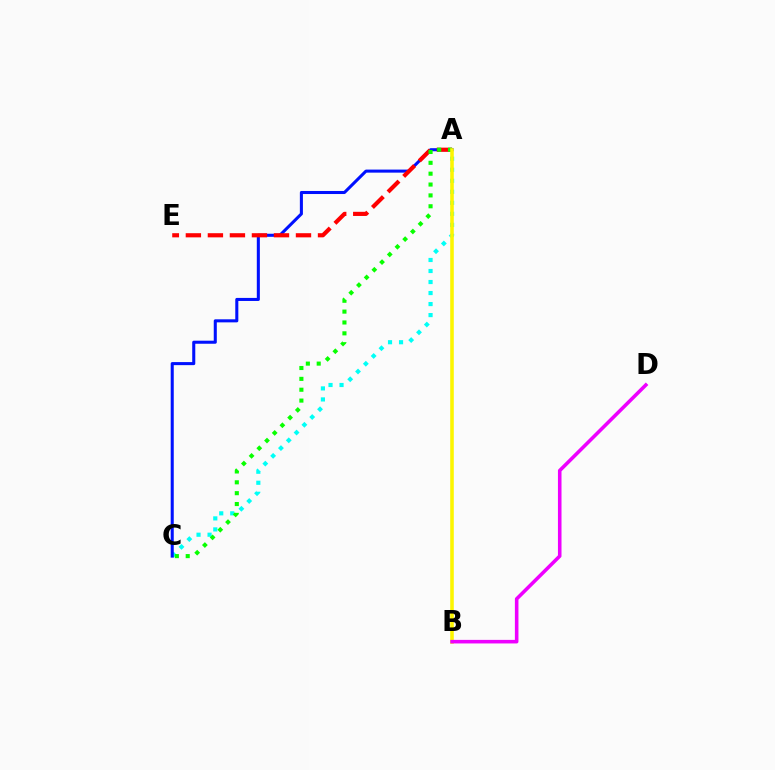{('A', 'C'): [{'color': '#00fff6', 'line_style': 'dotted', 'thickness': 2.99}, {'color': '#0010ff', 'line_style': 'solid', 'thickness': 2.2}, {'color': '#08ff00', 'line_style': 'dotted', 'thickness': 2.95}], ('A', 'E'): [{'color': '#ff0000', 'line_style': 'dashed', 'thickness': 2.99}], ('A', 'B'): [{'color': '#fcf500', 'line_style': 'solid', 'thickness': 2.57}], ('B', 'D'): [{'color': '#ee00ff', 'line_style': 'solid', 'thickness': 2.57}]}